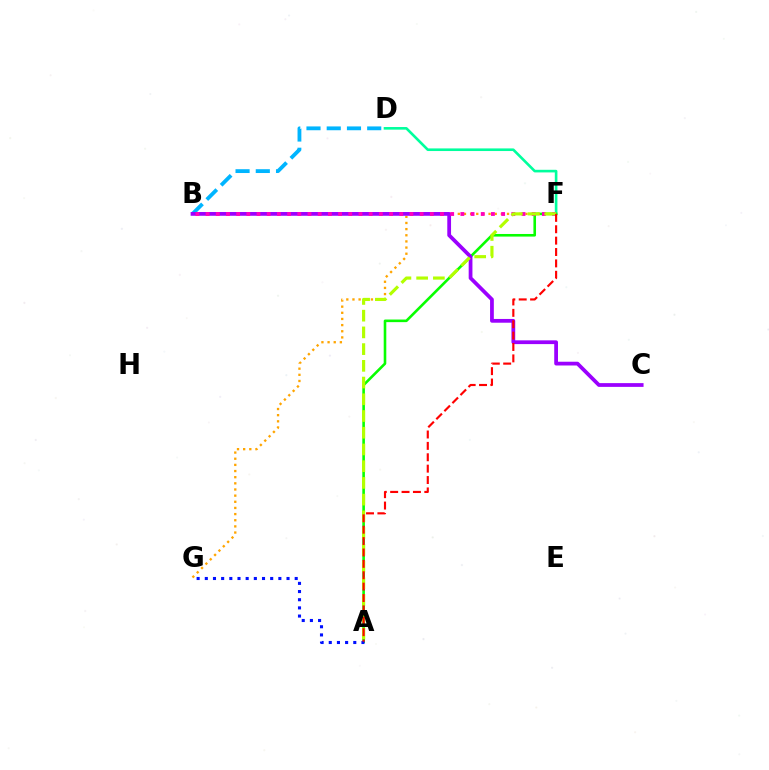{('B', 'D'): [{'color': '#00b5ff', 'line_style': 'dashed', 'thickness': 2.75}], ('D', 'F'): [{'color': '#00ff9d', 'line_style': 'solid', 'thickness': 1.89}], ('A', 'F'): [{'color': '#08ff00', 'line_style': 'solid', 'thickness': 1.87}, {'color': '#b3ff00', 'line_style': 'dashed', 'thickness': 2.27}, {'color': '#ff0000', 'line_style': 'dashed', 'thickness': 1.55}], ('F', 'G'): [{'color': '#ffa500', 'line_style': 'dotted', 'thickness': 1.67}], ('B', 'C'): [{'color': '#9b00ff', 'line_style': 'solid', 'thickness': 2.71}], ('B', 'F'): [{'color': '#ff00bd', 'line_style': 'dotted', 'thickness': 2.77}], ('A', 'G'): [{'color': '#0010ff', 'line_style': 'dotted', 'thickness': 2.22}]}